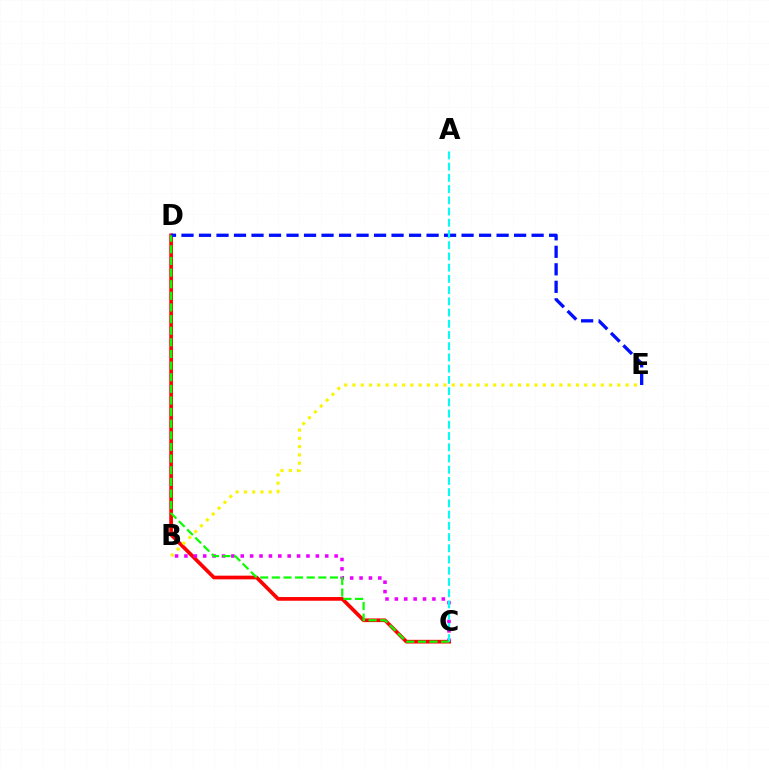{('C', 'D'): [{'color': '#ff0000', 'line_style': 'solid', 'thickness': 2.66}, {'color': '#08ff00', 'line_style': 'dashed', 'thickness': 1.58}], ('B', 'C'): [{'color': '#ee00ff', 'line_style': 'dotted', 'thickness': 2.55}], ('D', 'E'): [{'color': '#0010ff', 'line_style': 'dashed', 'thickness': 2.38}], ('A', 'C'): [{'color': '#00fff6', 'line_style': 'dashed', 'thickness': 1.52}], ('B', 'E'): [{'color': '#fcf500', 'line_style': 'dotted', 'thickness': 2.25}]}